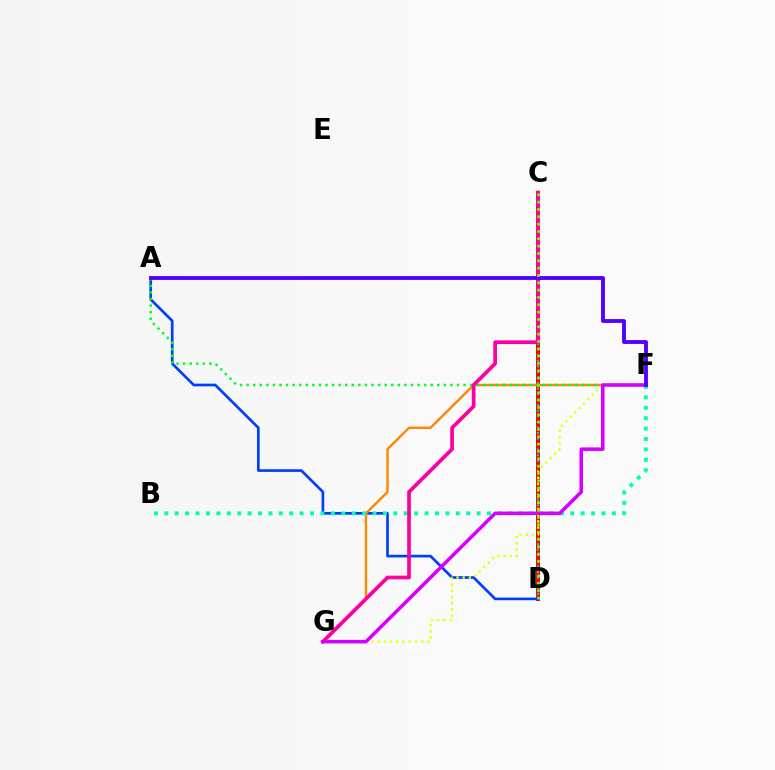{('C', 'D'): [{'color': '#ff0000', 'line_style': 'solid', 'thickness': 2.87}, {'color': '#00c7ff', 'line_style': 'dotted', 'thickness': 1.51}, {'color': '#66ff00', 'line_style': 'dotted', 'thickness': 1.99}], ('A', 'D'): [{'color': '#003fff', 'line_style': 'solid', 'thickness': 1.93}], ('F', 'G'): [{'color': '#ff8800', 'line_style': 'solid', 'thickness': 1.74}, {'color': '#eeff00', 'line_style': 'dotted', 'thickness': 1.69}, {'color': '#d600ff', 'line_style': 'solid', 'thickness': 2.55}], ('A', 'F'): [{'color': '#00ff27', 'line_style': 'dotted', 'thickness': 1.79}, {'color': '#4f00ff', 'line_style': 'solid', 'thickness': 2.77}], ('B', 'F'): [{'color': '#00ffaf', 'line_style': 'dotted', 'thickness': 2.83}], ('C', 'G'): [{'color': '#ff00a0', 'line_style': 'solid', 'thickness': 2.66}]}